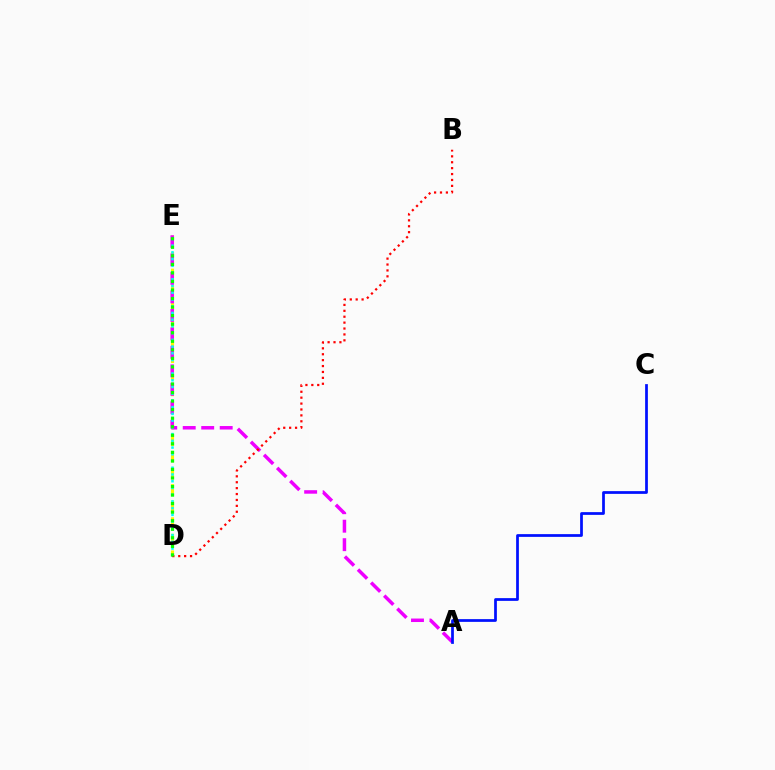{('D', 'E'): [{'color': '#fcf500', 'line_style': 'dashed', 'thickness': 2.25}, {'color': '#00fff6', 'line_style': 'dotted', 'thickness': 1.83}, {'color': '#08ff00', 'line_style': 'dotted', 'thickness': 2.32}], ('A', 'E'): [{'color': '#ee00ff', 'line_style': 'dashed', 'thickness': 2.51}], ('A', 'C'): [{'color': '#0010ff', 'line_style': 'solid', 'thickness': 1.97}], ('B', 'D'): [{'color': '#ff0000', 'line_style': 'dotted', 'thickness': 1.6}]}